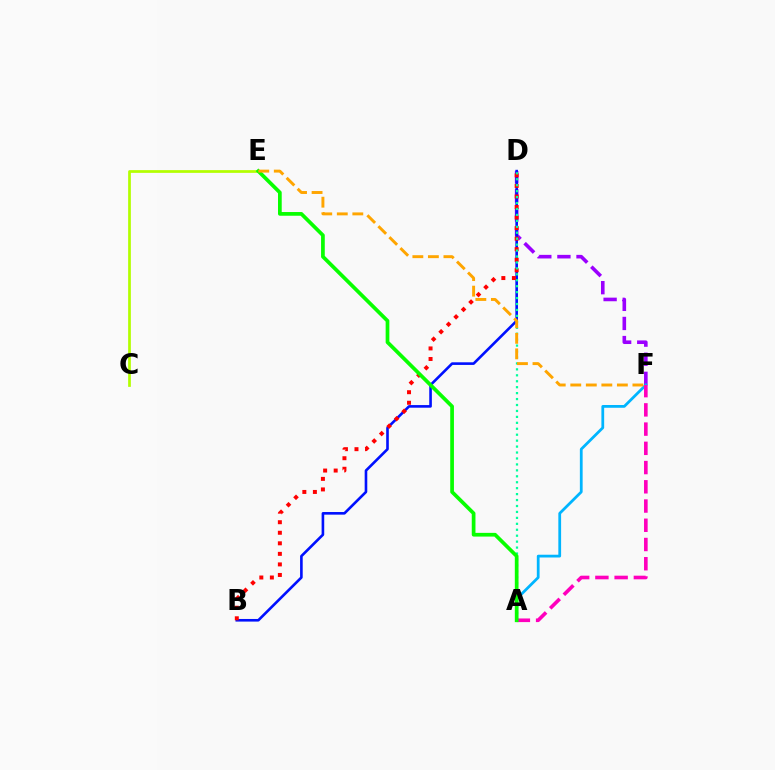{('C', 'E'): [{'color': '#b3ff00', 'line_style': 'solid', 'thickness': 1.97}], ('D', 'F'): [{'color': '#9b00ff', 'line_style': 'dashed', 'thickness': 2.59}], ('B', 'D'): [{'color': '#0010ff', 'line_style': 'solid', 'thickness': 1.89}, {'color': '#ff0000', 'line_style': 'dotted', 'thickness': 2.87}], ('A', 'F'): [{'color': '#00b5ff', 'line_style': 'solid', 'thickness': 1.99}, {'color': '#ff00bd', 'line_style': 'dashed', 'thickness': 2.61}], ('A', 'D'): [{'color': '#00ff9d', 'line_style': 'dotted', 'thickness': 1.61}], ('A', 'E'): [{'color': '#08ff00', 'line_style': 'solid', 'thickness': 2.67}], ('E', 'F'): [{'color': '#ffa500', 'line_style': 'dashed', 'thickness': 2.11}]}